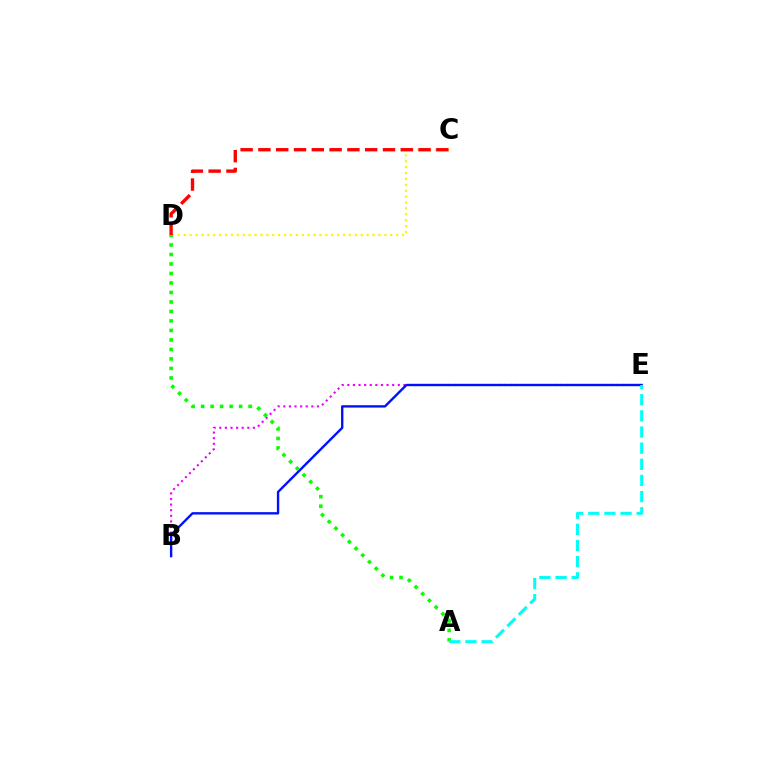{('B', 'E'): [{'color': '#ee00ff', 'line_style': 'dotted', 'thickness': 1.52}, {'color': '#0010ff', 'line_style': 'solid', 'thickness': 1.71}], ('C', 'D'): [{'color': '#fcf500', 'line_style': 'dotted', 'thickness': 1.6}, {'color': '#ff0000', 'line_style': 'dashed', 'thickness': 2.42}], ('A', 'D'): [{'color': '#08ff00', 'line_style': 'dotted', 'thickness': 2.58}], ('A', 'E'): [{'color': '#00fff6', 'line_style': 'dashed', 'thickness': 2.19}]}